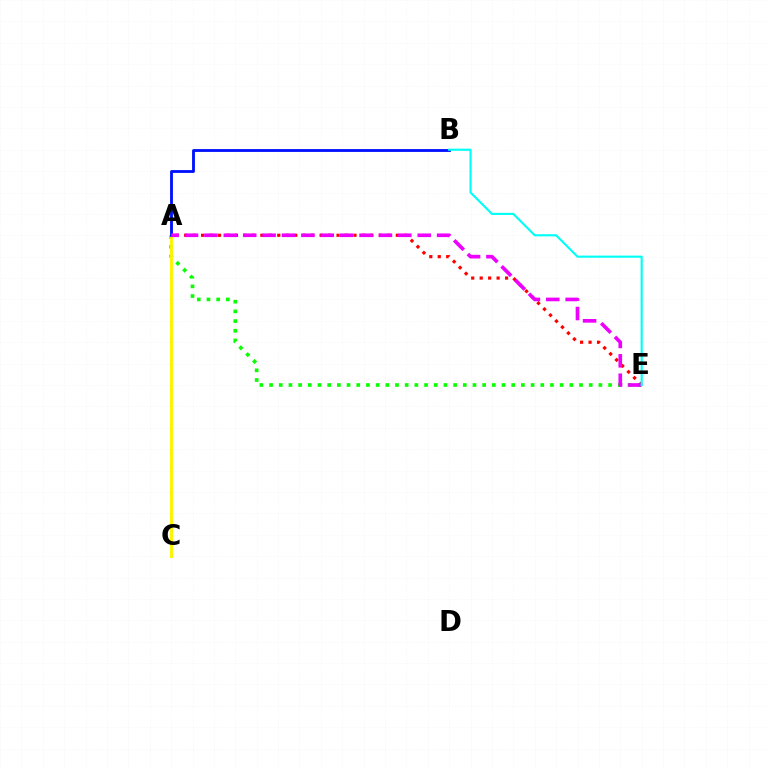{('A', 'E'): [{'color': '#08ff00', 'line_style': 'dotted', 'thickness': 2.63}, {'color': '#ff0000', 'line_style': 'dotted', 'thickness': 2.3}, {'color': '#ee00ff', 'line_style': 'dashed', 'thickness': 2.63}], ('A', 'C'): [{'color': '#fcf500', 'line_style': 'solid', 'thickness': 2.1}], ('A', 'B'): [{'color': '#0010ff', 'line_style': 'solid', 'thickness': 2.04}], ('B', 'E'): [{'color': '#00fff6', 'line_style': 'solid', 'thickness': 1.54}]}